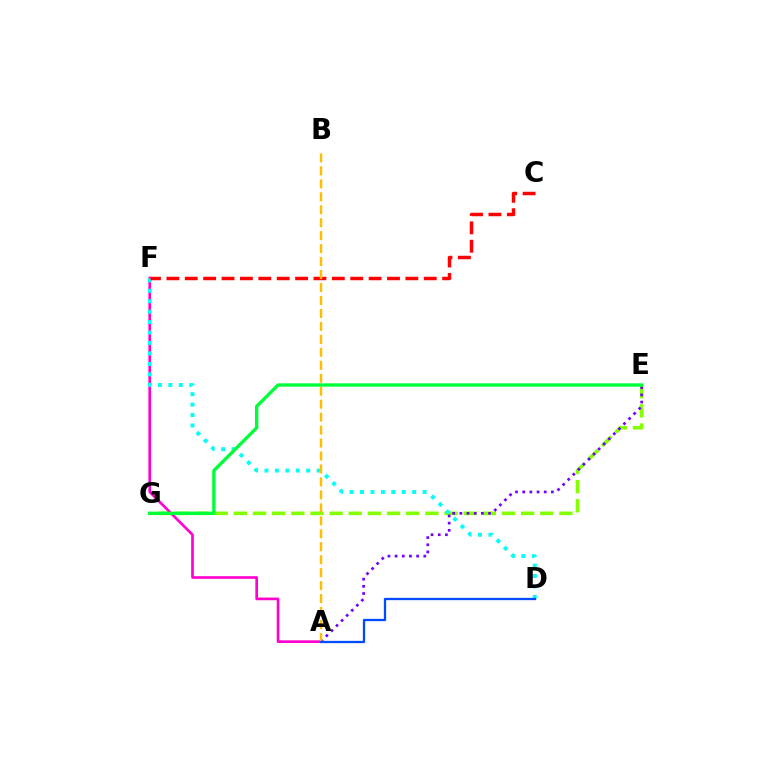{('E', 'G'): [{'color': '#84ff00', 'line_style': 'dashed', 'thickness': 2.6}, {'color': '#00ff39', 'line_style': 'solid', 'thickness': 2.41}], ('A', 'F'): [{'color': '#ff00cf', 'line_style': 'solid', 'thickness': 1.91}], ('D', 'F'): [{'color': '#00fff6', 'line_style': 'dotted', 'thickness': 2.84}], ('A', 'E'): [{'color': '#7200ff', 'line_style': 'dotted', 'thickness': 1.95}], ('C', 'F'): [{'color': '#ff0000', 'line_style': 'dashed', 'thickness': 2.5}], ('A', 'B'): [{'color': '#ffbd00', 'line_style': 'dashed', 'thickness': 1.76}], ('A', 'D'): [{'color': '#004bff', 'line_style': 'solid', 'thickness': 1.66}]}